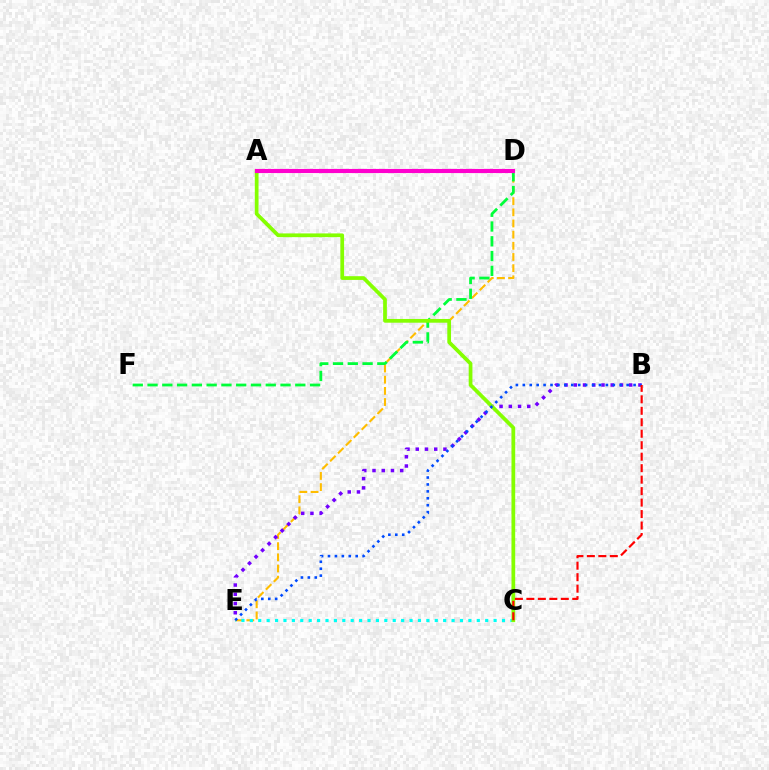{('D', 'E'): [{'color': '#ffbd00', 'line_style': 'dashed', 'thickness': 1.52}], ('D', 'F'): [{'color': '#00ff39', 'line_style': 'dashed', 'thickness': 2.01}], ('C', 'E'): [{'color': '#00fff6', 'line_style': 'dotted', 'thickness': 2.28}], ('B', 'E'): [{'color': '#7200ff', 'line_style': 'dotted', 'thickness': 2.51}, {'color': '#004bff', 'line_style': 'dotted', 'thickness': 1.88}], ('A', 'C'): [{'color': '#84ff00', 'line_style': 'solid', 'thickness': 2.69}], ('A', 'D'): [{'color': '#ff00cf', 'line_style': 'solid', 'thickness': 2.98}], ('B', 'C'): [{'color': '#ff0000', 'line_style': 'dashed', 'thickness': 1.56}]}